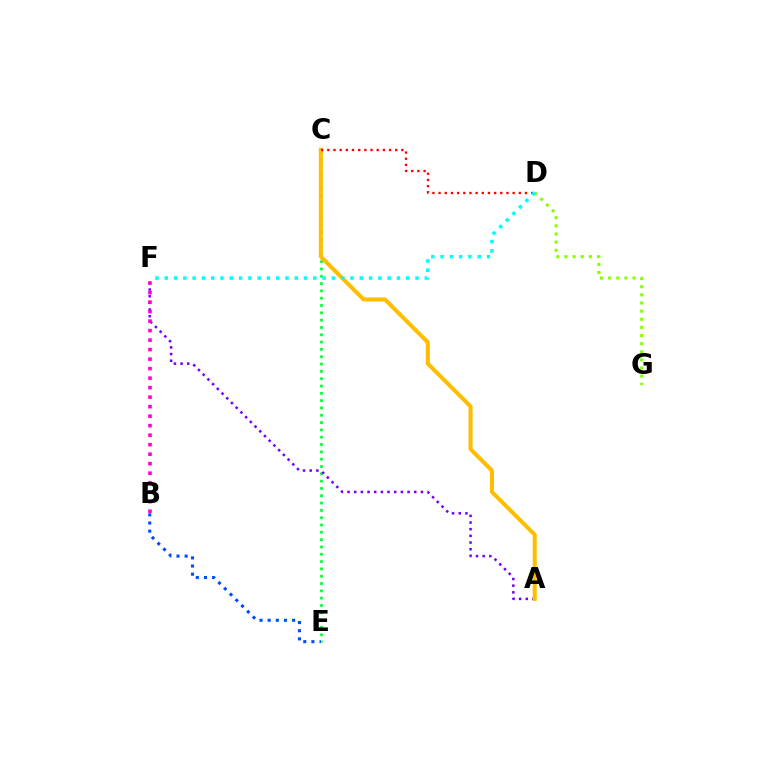{('C', 'E'): [{'color': '#00ff39', 'line_style': 'dotted', 'thickness': 1.99}], ('A', 'F'): [{'color': '#7200ff', 'line_style': 'dotted', 'thickness': 1.81}], ('A', 'C'): [{'color': '#ffbd00', 'line_style': 'solid', 'thickness': 2.91}], ('B', 'E'): [{'color': '#004bff', 'line_style': 'dotted', 'thickness': 2.21}], ('B', 'F'): [{'color': '#ff00cf', 'line_style': 'dotted', 'thickness': 2.58}], ('C', 'D'): [{'color': '#ff0000', 'line_style': 'dotted', 'thickness': 1.68}], ('D', 'G'): [{'color': '#84ff00', 'line_style': 'dotted', 'thickness': 2.21}], ('D', 'F'): [{'color': '#00fff6', 'line_style': 'dotted', 'thickness': 2.52}]}